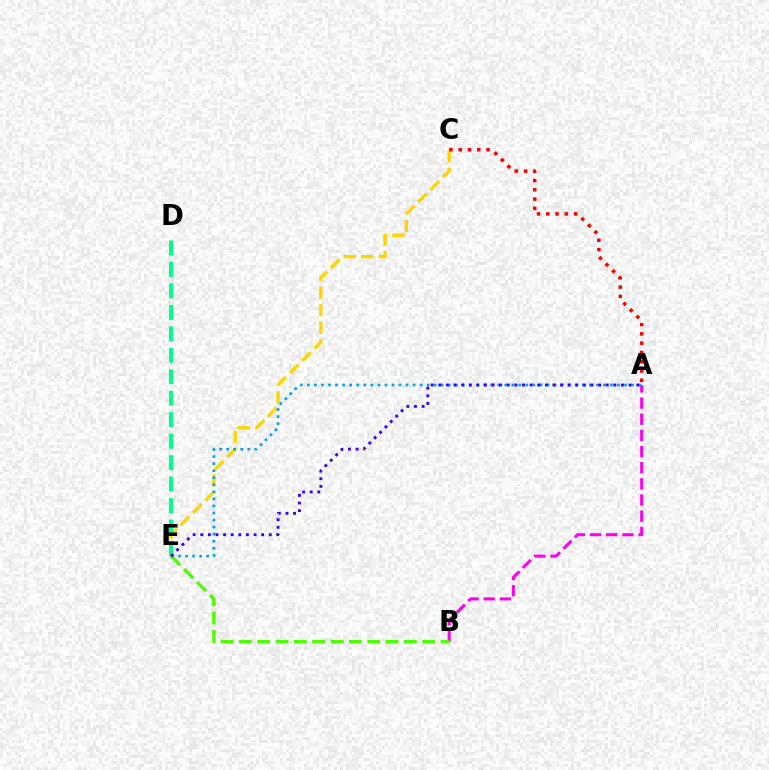{('A', 'B'): [{'color': '#ff00ed', 'line_style': 'dashed', 'thickness': 2.2}], ('C', 'E'): [{'color': '#ffd500', 'line_style': 'dashed', 'thickness': 2.37}], ('A', 'C'): [{'color': '#ff0000', 'line_style': 'dotted', 'thickness': 2.52}], ('B', 'E'): [{'color': '#4fff00', 'line_style': 'dashed', 'thickness': 2.49}], ('A', 'E'): [{'color': '#009eff', 'line_style': 'dotted', 'thickness': 1.92}, {'color': '#3700ff', 'line_style': 'dotted', 'thickness': 2.07}], ('D', 'E'): [{'color': '#00ff86', 'line_style': 'dashed', 'thickness': 2.92}]}